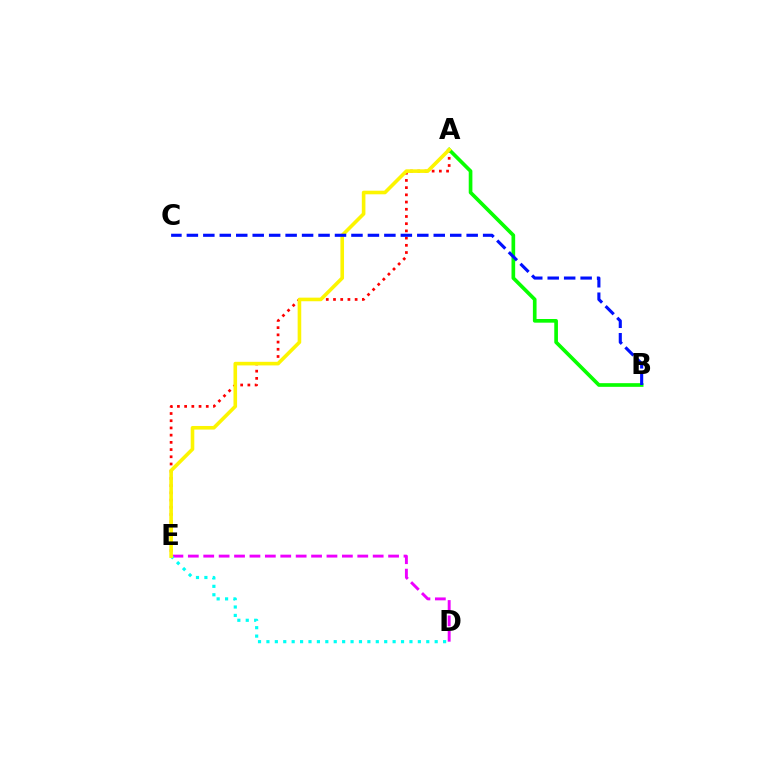{('A', 'E'): [{'color': '#ff0000', 'line_style': 'dotted', 'thickness': 1.96}, {'color': '#fcf500', 'line_style': 'solid', 'thickness': 2.59}], ('D', 'E'): [{'color': '#ee00ff', 'line_style': 'dashed', 'thickness': 2.09}, {'color': '#00fff6', 'line_style': 'dotted', 'thickness': 2.29}], ('A', 'B'): [{'color': '#08ff00', 'line_style': 'solid', 'thickness': 2.64}], ('B', 'C'): [{'color': '#0010ff', 'line_style': 'dashed', 'thickness': 2.24}]}